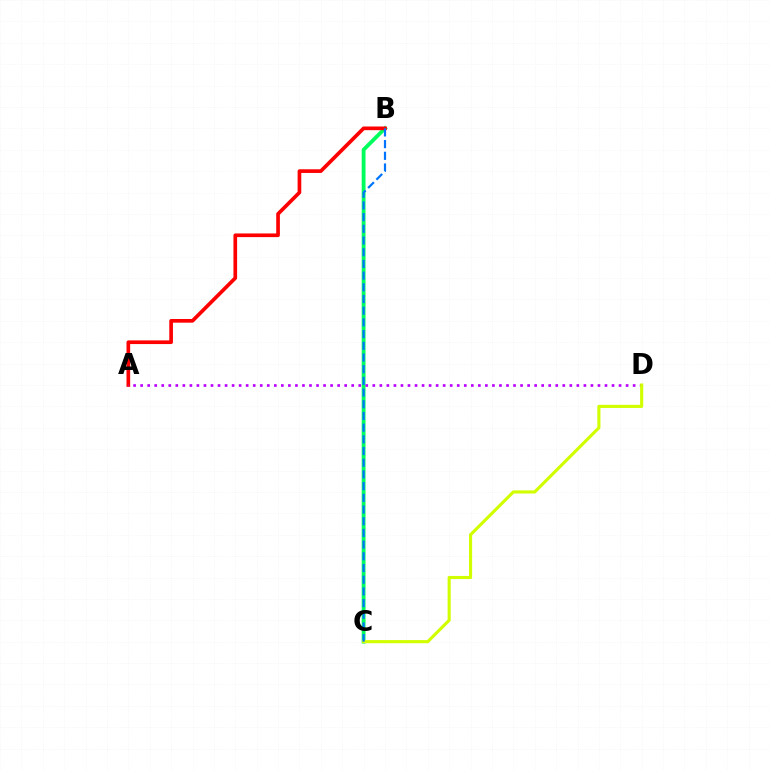{('B', 'C'): [{'color': '#00ff5c', 'line_style': 'solid', 'thickness': 2.75}, {'color': '#0074ff', 'line_style': 'dashed', 'thickness': 1.59}], ('A', 'B'): [{'color': '#ff0000', 'line_style': 'solid', 'thickness': 2.64}], ('A', 'D'): [{'color': '#b900ff', 'line_style': 'dotted', 'thickness': 1.91}], ('C', 'D'): [{'color': '#d1ff00', 'line_style': 'solid', 'thickness': 2.25}]}